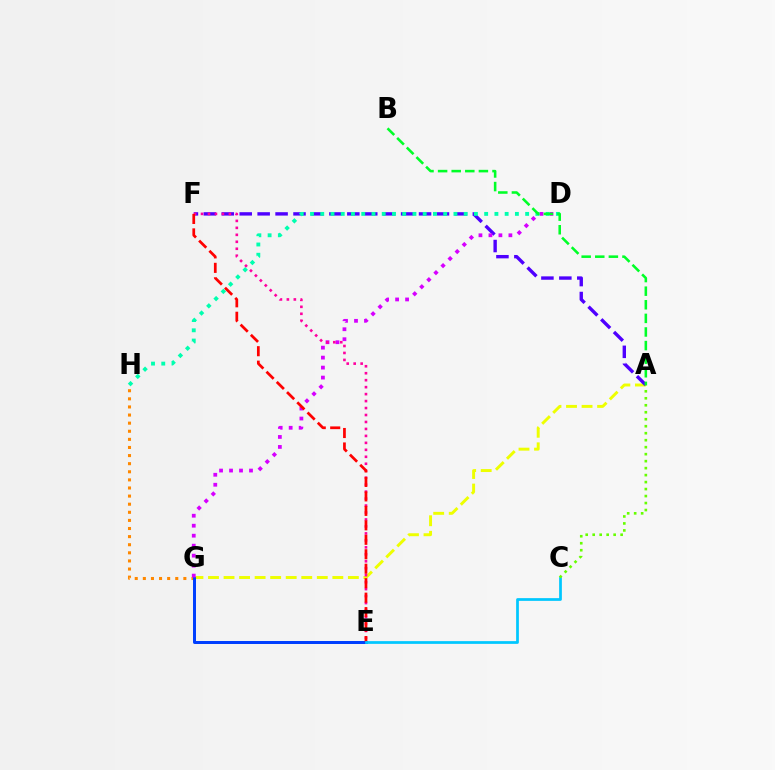{('G', 'H'): [{'color': '#ff8800', 'line_style': 'dotted', 'thickness': 2.2}], ('A', 'G'): [{'color': '#eeff00', 'line_style': 'dashed', 'thickness': 2.11}], ('E', 'G'): [{'color': '#003fff', 'line_style': 'solid', 'thickness': 2.15}], ('A', 'F'): [{'color': '#4f00ff', 'line_style': 'dashed', 'thickness': 2.44}], ('D', 'G'): [{'color': '#d600ff', 'line_style': 'dotted', 'thickness': 2.71}], ('D', 'H'): [{'color': '#00ffaf', 'line_style': 'dotted', 'thickness': 2.78}], ('E', 'F'): [{'color': '#ff00a0', 'line_style': 'dotted', 'thickness': 1.89}, {'color': '#ff0000', 'line_style': 'dashed', 'thickness': 1.97}], ('A', 'B'): [{'color': '#00ff27', 'line_style': 'dashed', 'thickness': 1.85}], ('C', 'E'): [{'color': '#00c7ff', 'line_style': 'solid', 'thickness': 1.97}], ('A', 'C'): [{'color': '#66ff00', 'line_style': 'dotted', 'thickness': 1.9}]}